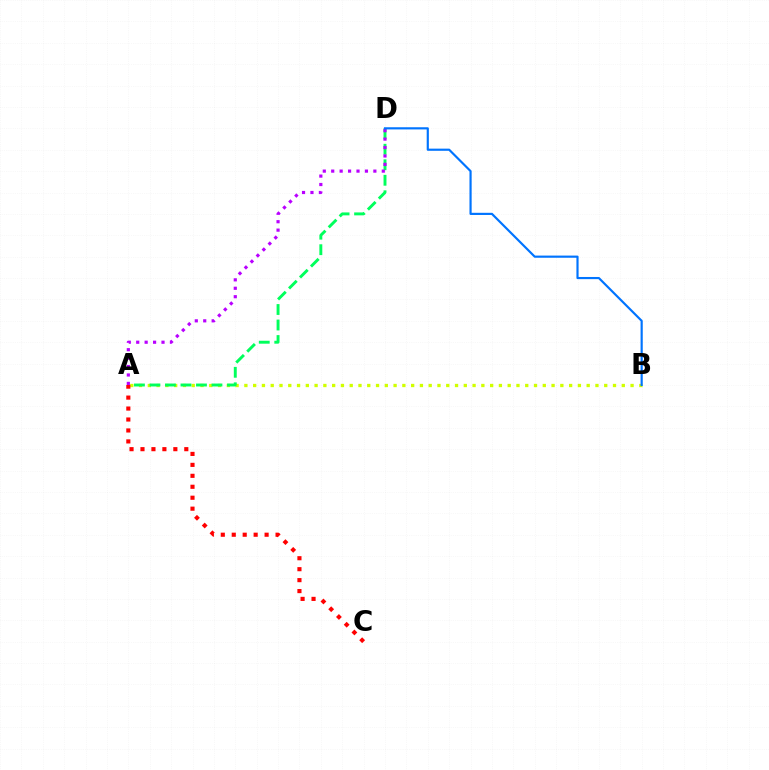{('A', 'B'): [{'color': '#d1ff00', 'line_style': 'dotted', 'thickness': 2.38}], ('A', 'D'): [{'color': '#00ff5c', 'line_style': 'dashed', 'thickness': 2.11}, {'color': '#b900ff', 'line_style': 'dotted', 'thickness': 2.29}], ('A', 'C'): [{'color': '#ff0000', 'line_style': 'dotted', 'thickness': 2.98}], ('B', 'D'): [{'color': '#0074ff', 'line_style': 'solid', 'thickness': 1.56}]}